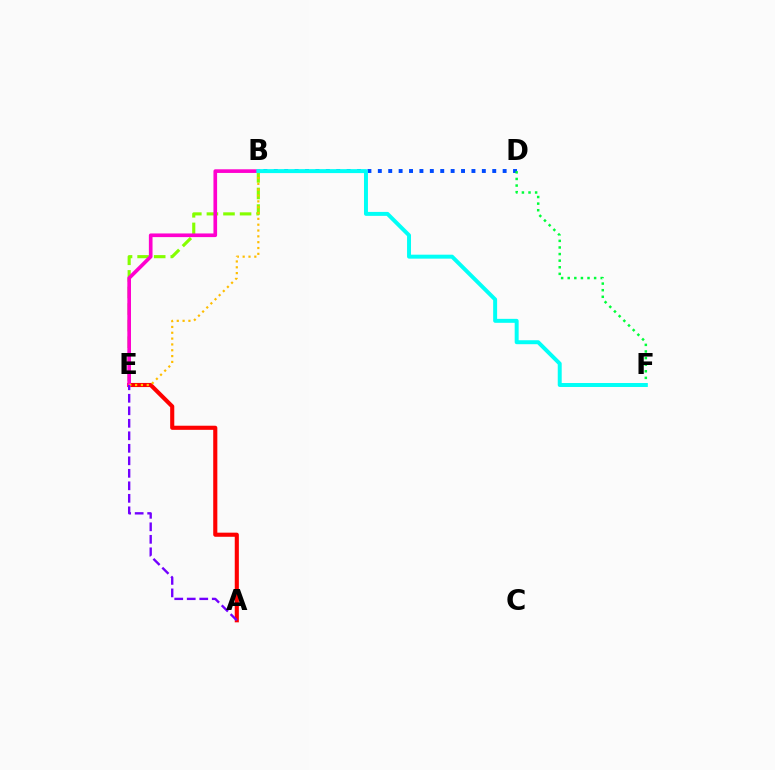{('A', 'E'): [{'color': '#ff0000', 'line_style': 'solid', 'thickness': 2.96}, {'color': '#7200ff', 'line_style': 'dashed', 'thickness': 1.7}], ('B', 'E'): [{'color': '#84ff00', 'line_style': 'dashed', 'thickness': 2.25}, {'color': '#ff00cf', 'line_style': 'solid', 'thickness': 2.63}, {'color': '#ffbd00', 'line_style': 'dotted', 'thickness': 1.58}], ('B', 'D'): [{'color': '#004bff', 'line_style': 'dotted', 'thickness': 2.83}], ('D', 'F'): [{'color': '#00ff39', 'line_style': 'dotted', 'thickness': 1.79}], ('B', 'F'): [{'color': '#00fff6', 'line_style': 'solid', 'thickness': 2.85}]}